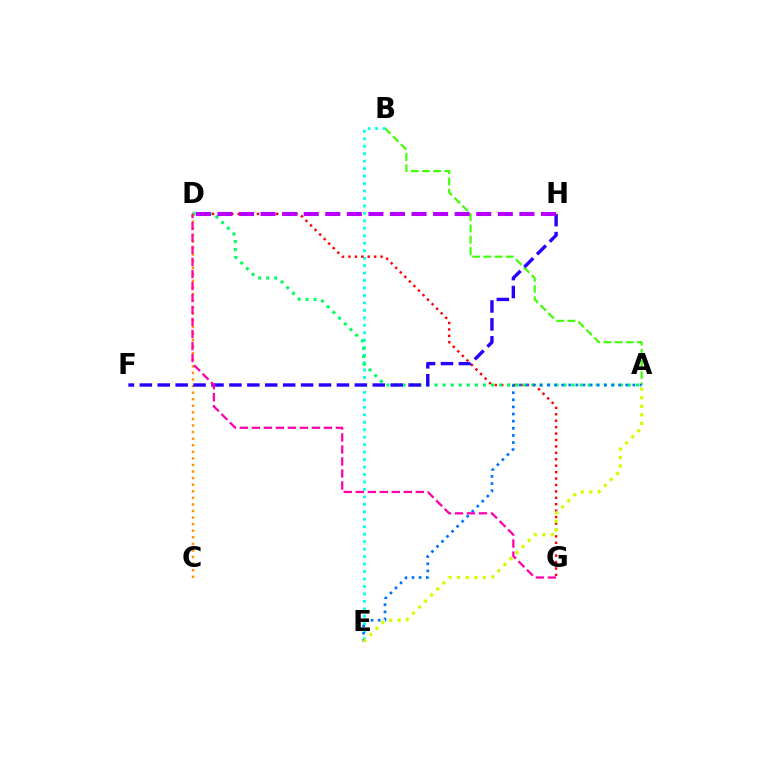{('A', 'B'): [{'color': '#3dff00', 'line_style': 'dashed', 'thickness': 1.52}], ('B', 'E'): [{'color': '#00fff6', 'line_style': 'dotted', 'thickness': 2.03}], ('D', 'G'): [{'color': '#ff0000', 'line_style': 'dotted', 'thickness': 1.75}, {'color': '#ff00ac', 'line_style': 'dashed', 'thickness': 1.63}], ('A', 'D'): [{'color': '#00ff5c', 'line_style': 'dotted', 'thickness': 2.19}], ('A', 'E'): [{'color': '#0074ff', 'line_style': 'dotted', 'thickness': 1.93}, {'color': '#d1ff00', 'line_style': 'dotted', 'thickness': 2.33}], ('C', 'D'): [{'color': '#ff9400', 'line_style': 'dotted', 'thickness': 1.79}], ('F', 'H'): [{'color': '#2500ff', 'line_style': 'dashed', 'thickness': 2.43}], ('D', 'H'): [{'color': '#b900ff', 'line_style': 'dashed', 'thickness': 2.93}]}